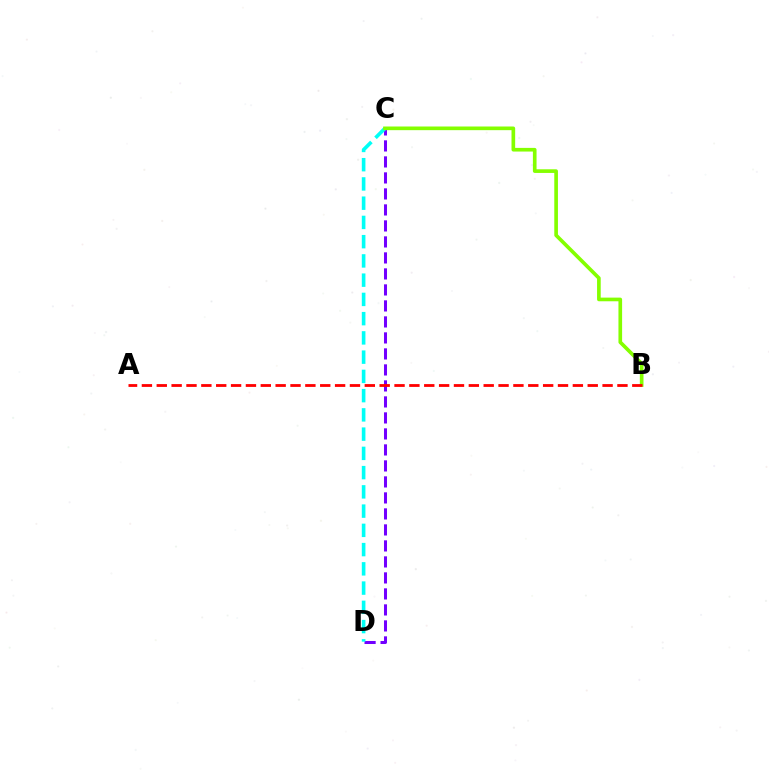{('C', 'D'): [{'color': '#7200ff', 'line_style': 'dashed', 'thickness': 2.17}, {'color': '#00fff6', 'line_style': 'dashed', 'thickness': 2.61}], ('B', 'C'): [{'color': '#84ff00', 'line_style': 'solid', 'thickness': 2.64}], ('A', 'B'): [{'color': '#ff0000', 'line_style': 'dashed', 'thickness': 2.02}]}